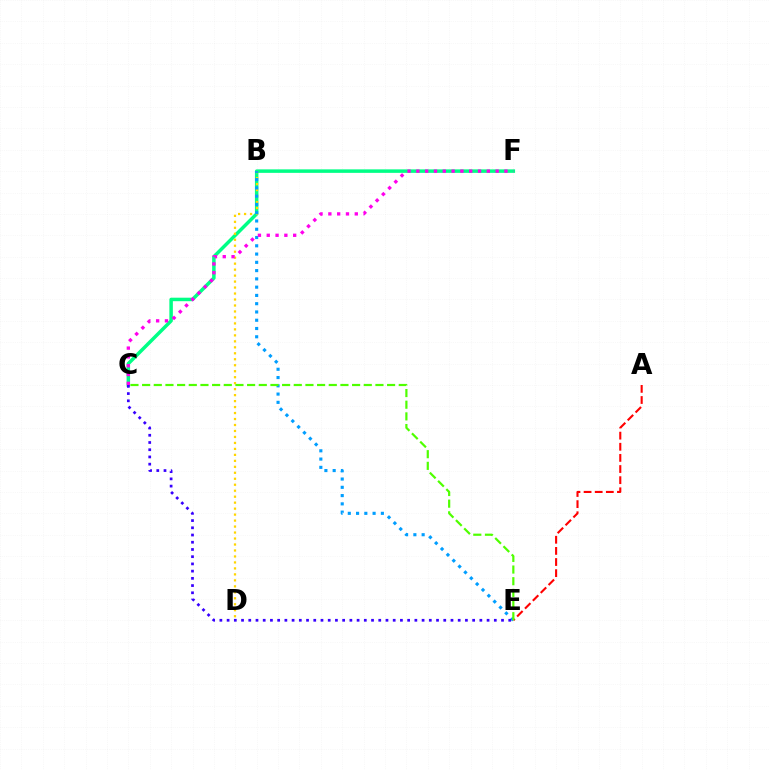{('C', 'F'): [{'color': '#00ff86', 'line_style': 'solid', 'thickness': 2.51}, {'color': '#ff00ed', 'line_style': 'dotted', 'thickness': 2.39}], ('A', 'E'): [{'color': '#ff0000', 'line_style': 'dashed', 'thickness': 1.51}], ('B', 'D'): [{'color': '#ffd500', 'line_style': 'dotted', 'thickness': 1.62}], ('B', 'E'): [{'color': '#009eff', 'line_style': 'dotted', 'thickness': 2.25}], ('C', 'E'): [{'color': '#3700ff', 'line_style': 'dotted', 'thickness': 1.96}, {'color': '#4fff00', 'line_style': 'dashed', 'thickness': 1.58}]}